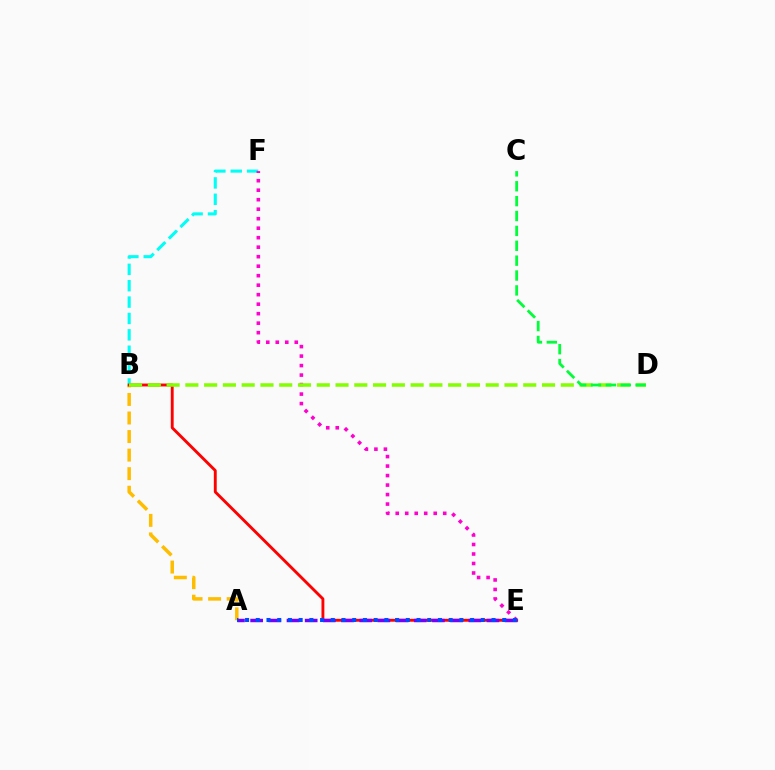{('A', 'B'): [{'color': '#ffbd00', 'line_style': 'dashed', 'thickness': 2.52}], ('B', 'F'): [{'color': '#00fff6', 'line_style': 'dashed', 'thickness': 2.22}], ('B', 'E'): [{'color': '#ff0000', 'line_style': 'solid', 'thickness': 2.07}], ('A', 'E'): [{'color': '#7200ff', 'line_style': 'dashed', 'thickness': 2.47}, {'color': '#004bff', 'line_style': 'dotted', 'thickness': 2.91}], ('E', 'F'): [{'color': '#ff00cf', 'line_style': 'dotted', 'thickness': 2.58}], ('B', 'D'): [{'color': '#84ff00', 'line_style': 'dashed', 'thickness': 2.55}], ('C', 'D'): [{'color': '#00ff39', 'line_style': 'dashed', 'thickness': 2.02}]}